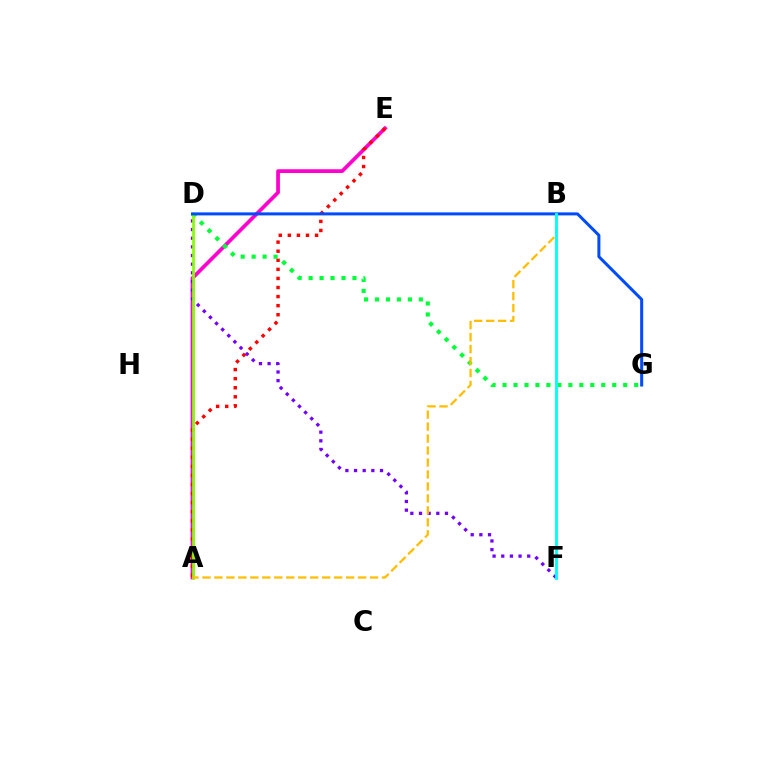{('A', 'E'): [{'color': '#ff00cf', 'line_style': 'solid', 'thickness': 2.68}, {'color': '#ff0000', 'line_style': 'dotted', 'thickness': 2.47}], ('D', 'F'): [{'color': '#7200ff', 'line_style': 'dotted', 'thickness': 2.35}], ('D', 'G'): [{'color': '#00ff39', 'line_style': 'dotted', 'thickness': 2.98}, {'color': '#004bff', 'line_style': 'solid', 'thickness': 2.17}], ('A', 'D'): [{'color': '#84ff00', 'line_style': 'solid', 'thickness': 1.94}], ('A', 'B'): [{'color': '#ffbd00', 'line_style': 'dashed', 'thickness': 1.63}], ('B', 'F'): [{'color': '#00fff6', 'line_style': 'solid', 'thickness': 2.04}]}